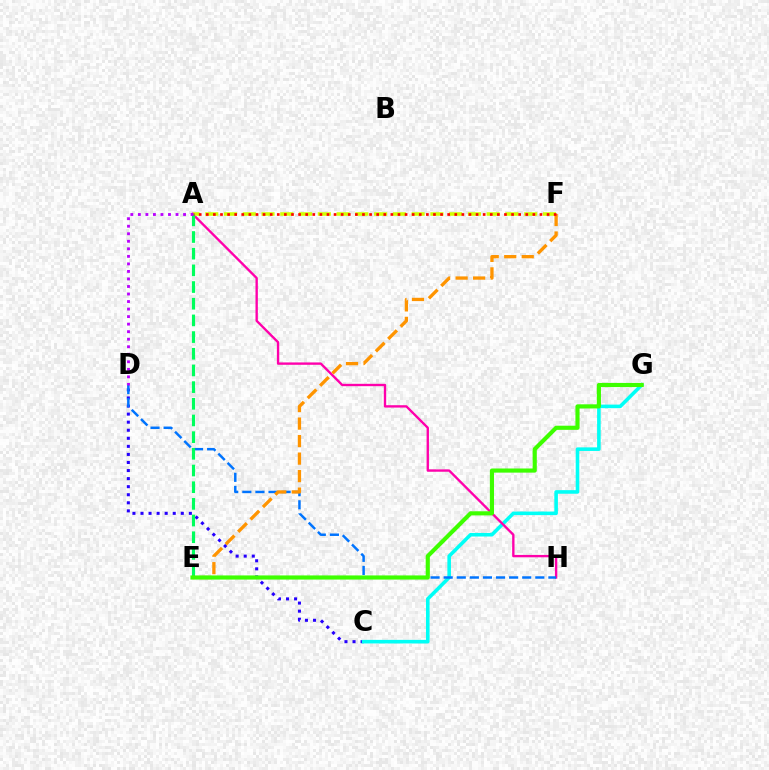{('C', 'D'): [{'color': '#2500ff', 'line_style': 'dotted', 'thickness': 2.19}], ('C', 'G'): [{'color': '#00fff6', 'line_style': 'solid', 'thickness': 2.58}], ('A', 'H'): [{'color': '#ff00ac', 'line_style': 'solid', 'thickness': 1.7}], ('A', 'F'): [{'color': '#d1ff00', 'line_style': 'dashed', 'thickness': 2.55}, {'color': '#ff0000', 'line_style': 'dotted', 'thickness': 1.93}], ('D', 'H'): [{'color': '#0074ff', 'line_style': 'dashed', 'thickness': 1.78}], ('A', 'E'): [{'color': '#00ff5c', 'line_style': 'dashed', 'thickness': 2.27}], ('E', 'F'): [{'color': '#ff9400', 'line_style': 'dashed', 'thickness': 2.38}], ('E', 'G'): [{'color': '#3dff00', 'line_style': 'solid', 'thickness': 2.98}], ('A', 'D'): [{'color': '#b900ff', 'line_style': 'dotted', 'thickness': 2.05}]}